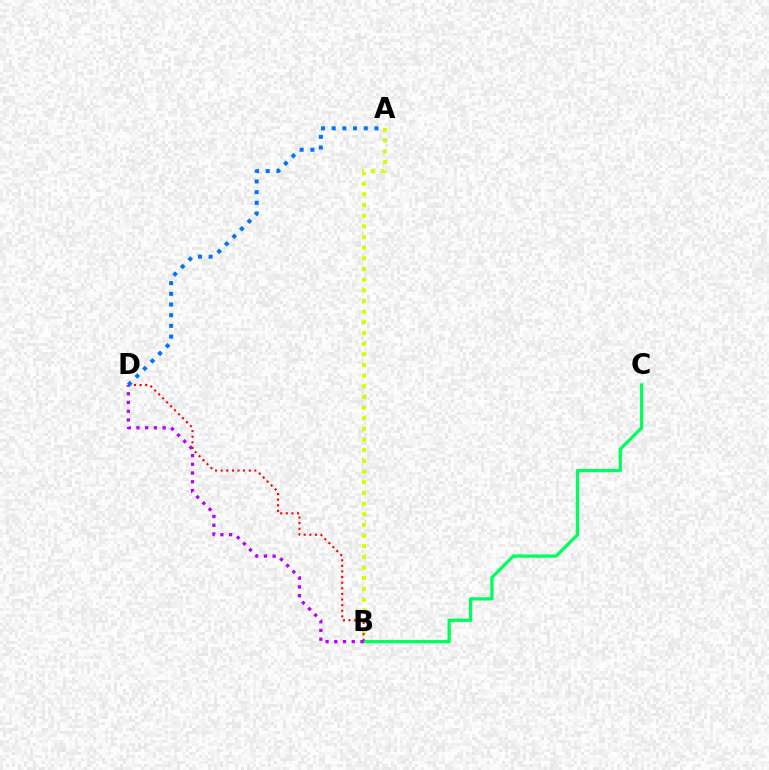{('A', 'B'): [{'color': '#d1ff00', 'line_style': 'dotted', 'thickness': 2.9}], ('B', 'C'): [{'color': '#00ff5c', 'line_style': 'solid', 'thickness': 2.35}], ('B', 'D'): [{'color': '#ff0000', 'line_style': 'dotted', 'thickness': 1.52}, {'color': '#b900ff', 'line_style': 'dotted', 'thickness': 2.37}], ('A', 'D'): [{'color': '#0074ff', 'line_style': 'dotted', 'thickness': 2.9}]}